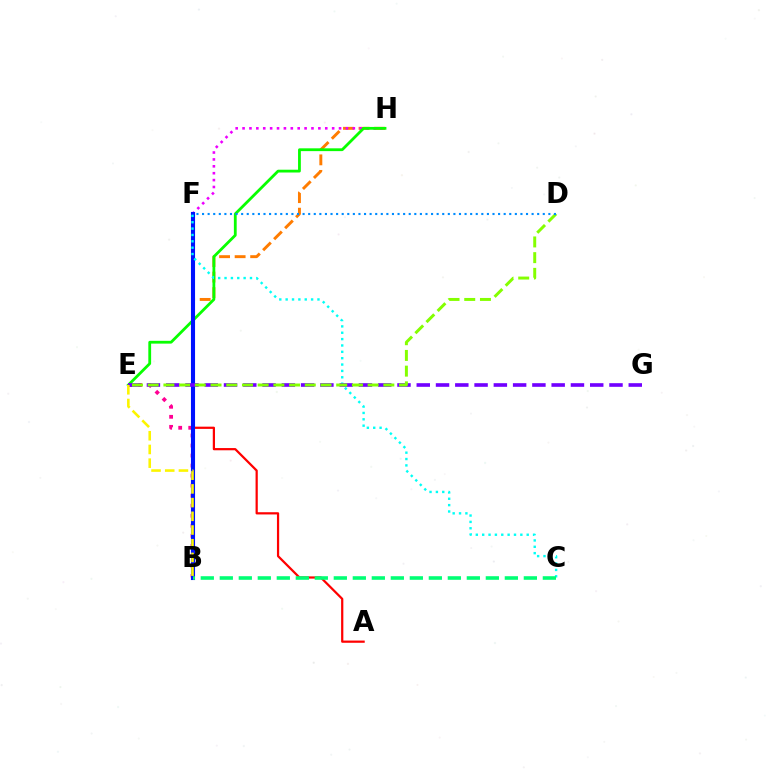{('B', 'H'): [{'color': '#ff7c00', 'line_style': 'dashed', 'thickness': 2.11}], ('B', 'E'): [{'color': '#ff0094', 'line_style': 'dotted', 'thickness': 2.72}, {'color': '#fcf500', 'line_style': 'dashed', 'thickness': 1.86}], ('F', 'H'): [{'color': '#ee00ff', 'line_style': 'dotted', 'thickness': 1.87}], ('E', 'H'): [{'color': '#08ff00', 'line_style': 'solid', 'thickness': 2.01}], ('A', 'F'): [{'color': '#ff0000', 'line_style': 'solid', 'thickness': 1.6}], ('B', 'F'): [{'color': '#0010ff', 'line_style': 'solid', 'thickness': 2.95}], ('C', 'F'): [{'color': '#00fff6', 'line_style': 'dotted', 'thickness': 1.73}], ('E', 'G'): [{'color': '#7200ff', 'line_style': 'dashed', 'thickness': 2.62}], ('D', 'E'): [{'color': '#84ff00', 'line_style': 'dashed', 'thickness': 2.13}], ('B', 'C'): [{'color': '#00ff74', 'line_style': 'dashed', 'thickness': 2.58}], ('D', 'F'): [{'color': '#008cff', 'line_style': 'dotted', 'thickness': 1.52}]}